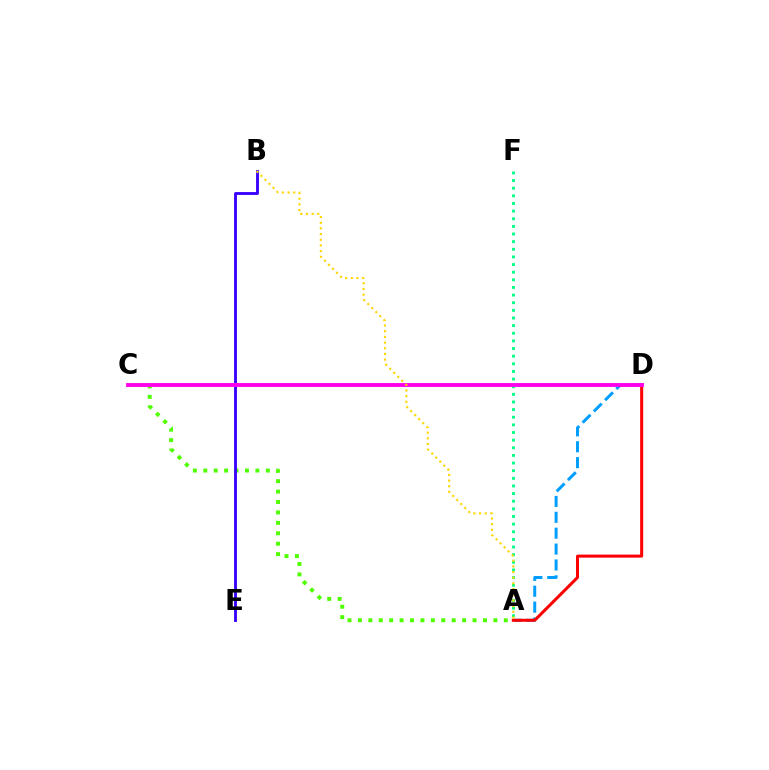{('A', 'C'): [{'color': '#4fff00', 'line_style': 'dotted', 'thickness': 2.83}], ('A', 'D'): [{'color': '#009eff', 'line_style': 'dashed', 'thickness': 2.16}, {'color': '#ff0000', 'line_style': 'solid', 'thickness': 2.18}], ('A', 'F'): [{'color': '#00ff86', 'line_style': 'dotted', 'thickness': 2.07}], ('B', 'E'): [{'color': '#3700ff', 'line_style': 'solid', 'thickness': 2.06}], ('C', 'D'): [{'color': '#ff00ed', 'line_style': 'solid', 'thickness': 2.78}], ('A', 'B'): [{'color': '#ffd500', 'line_style': 'dotted', 'thickness': 1.54}]}